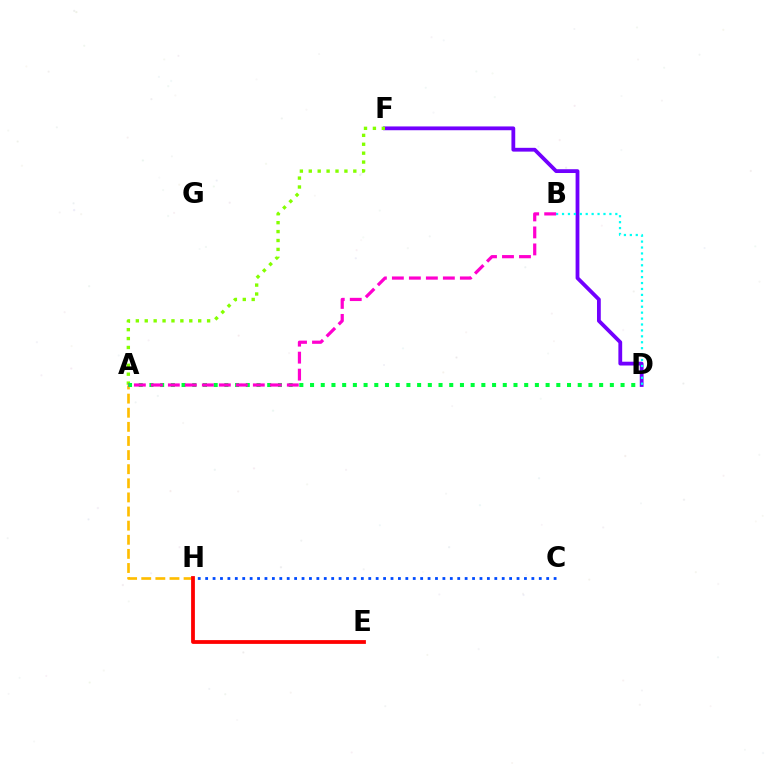{('D', 'F'): [{'color': '#7200ff', 'line_style': 'solid', 'thickness': 2.73}], ('A', 'H'): [{'color': '#ffbd00', 'line_style': 'dashed', 'thickness': 1.92}], ('B', 'D'): [{'color': '#00fff6', 'line_style': 'dotted', 'thickness': 1.61}], ('A', 'F'): [{'color': '#84ff00', 'line_style': 'dotted', 'thickness': 2.42}], ('E', 'H'): [{'color': '#ff0000', 'line_style': 'solid', 'thickness': 2.72}], ('A', 'D'): [{'color': '#00ff39', 'line_style': 'dotted', 'thickness': 2.91}], ('A', 'B'): [{'color': '#ff00cf', 'line_style': 'dashed', 'thickness': 2.31}], ('C', 'H'): [{'color': '#004bff', 'line_style': 'dotted', 'thickness': 2.01}]}